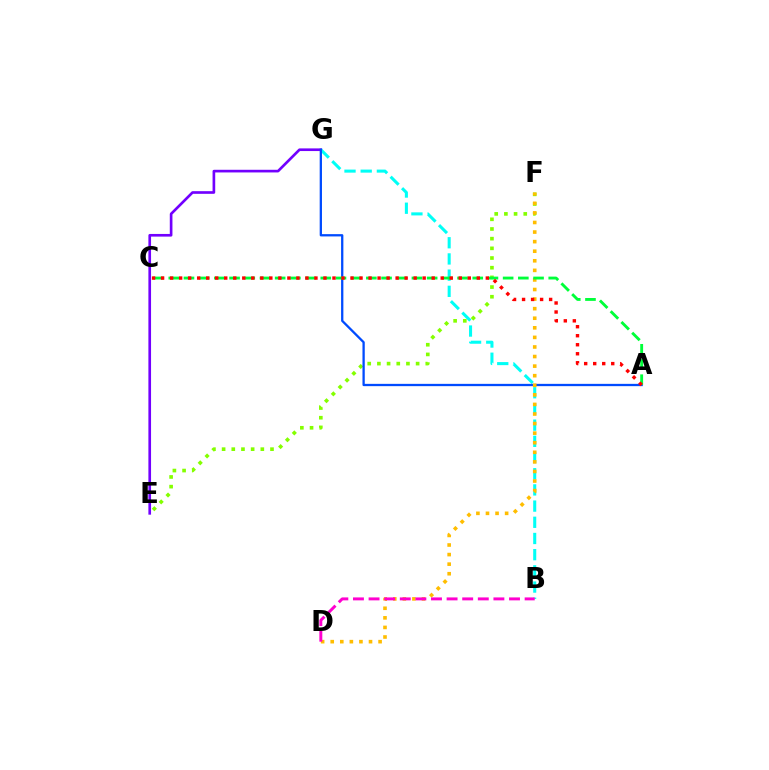{('E', 'G'): [{'color': '#7200ff', 'line_style': 'solid', 'thickness': 1.91}], ('B', 'G'): [{'color': '#00fff6', 'line_style': 'dashed', 'thickness': 2.2}], ('E', 'F'): [{'color': '#84ff00', 'line_style': 'dotted', 'thickness': 2.63}], ('A', 'G'): [{'color': '#004bff', 'line_style': 'solid', 'thickness': 1.65}], ('D', 'F'): [{'color': '#ffbd00', 'line_style': 'dotted', 'thickness': 2.6}], ('A', 'C'): [{'color': '#00ff39', 'line_style': 'dashed', 'thickness': 2.06}, {'color': '#ff0000', 'line_style': 'dotted', 'thickness': 2.45}], ('B', 'D'): [{'color': '#ff00cf', 'line_style': 'dashed', 'thickness': 2.12}]}